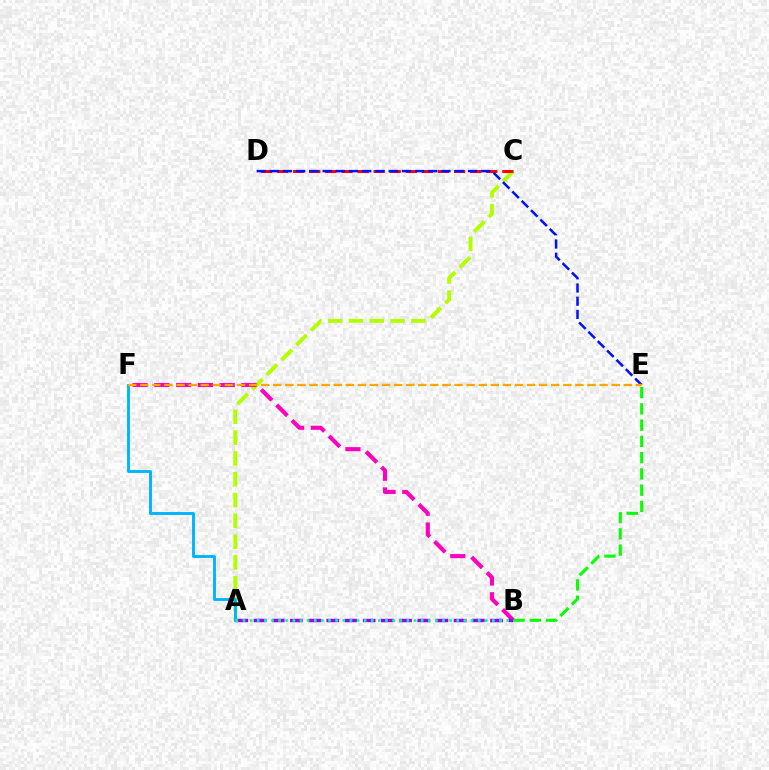{('A', 'C'): [{'color': '#b3ff00', 'line_style': 'dashed', 'thickness': 2.83}], ('B', 'F'): [{'color': '#ff00bd', 'line_style': 'dashed', 'thickness': 2.96}], ('C', 'D'): [{'color': '#ff0000', 'line_style': 'dashed', 'thickness': 2.19}], ('A', 'B'): [{'color': '#9b00ff', 'line_style': 'dashed', 'thickness': 2.47}, {'color': '#00ff9d', 'line_style': 'dotted', 'thickness': 1.94}], ('A', 'F'): [{'color': '#00b5ff', 'line_style': 'solid', 'thickness': 2.09}], ('B', 'E'): [{'color': '#08ff00', 'line_style': 'dashed', 'thickness': 2.21}], ('D', 'E'): [{'color': '#0010ff', 'line_style': 'dashed', 'thickness': 1.8}], ('E', 'F'): [{'color': '#ffa500', 'line_style': 'dashed', 'thickness': 1.64}]}